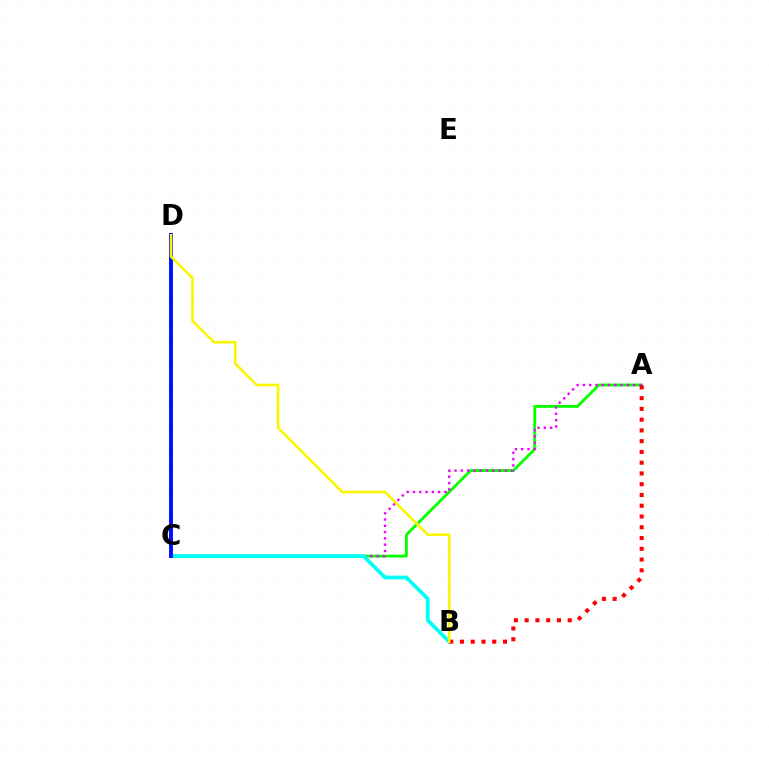{('A', 'C'): [{'color': '#08ff00', 'line_style': 'solid', 'thickness': 2.05}, {'color': '#ee00ff', 'line_style': 'dotted', 'thickness': 1.71}], ('B', 'C'): [{'color': '#00fff6', 'line_style': 'solid', 'thickness': 2.71}], ('A', 'B'): [{'color': '#ff0000', 'line_style': 'dotted', 'thickness': 2.92}], ('C', 'D'): [{'color': '#0010ff', 'line_style': 'solid', 'thickness': 2.8}], ('B', 'D'): [{'color': '#fcf500', 'line_style': 'solid', 'thickness': 1.85}]}